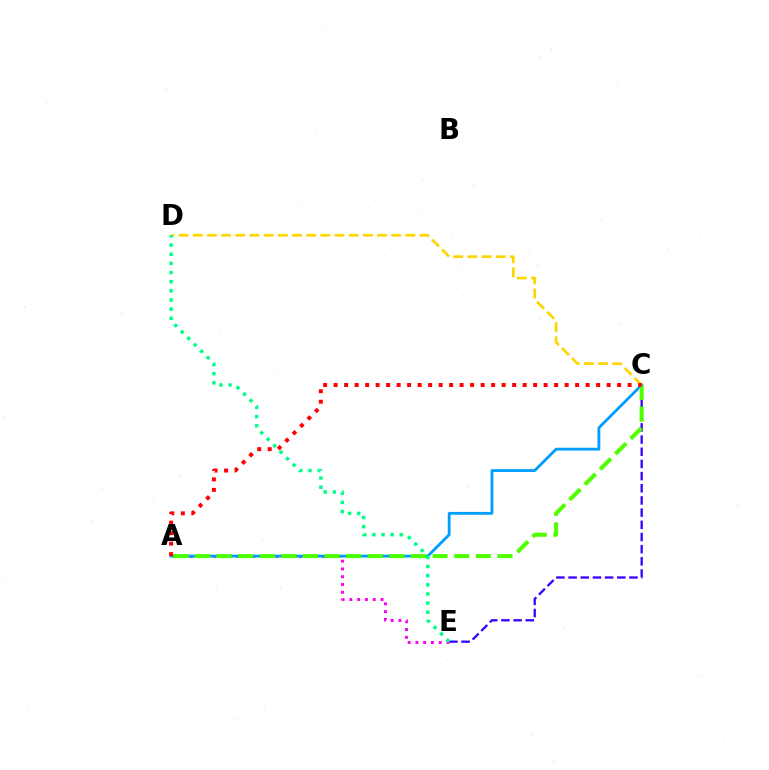{('C', 'E'): [{'color': '#3700ff', 'line_style': 'dashed', 'thickness': 1.65}], ('C', 'D'): [{'color': '#ffd500', 'line_style': 'dashed', 'thickness': 1.93}], ('A', 'E'): [{'color': '#ff00ed', 'line_style': 'dotted', 'thickness': 2.12}], ('A', 'C'): [{'color': '#009eff', 'line_style': 'solid', 'thickness': 2.03}, {'color': '#4fff00', 'line_style': 'dashed', 'thickness': 2.93}, {'color': '#ff0000', 'line_style': 'dotted', 'thickness': 2.85}], ('D', 'E'): [{'color': '#00ff86', 'line_style': 'dotted', 'thickness': 2.48}]}